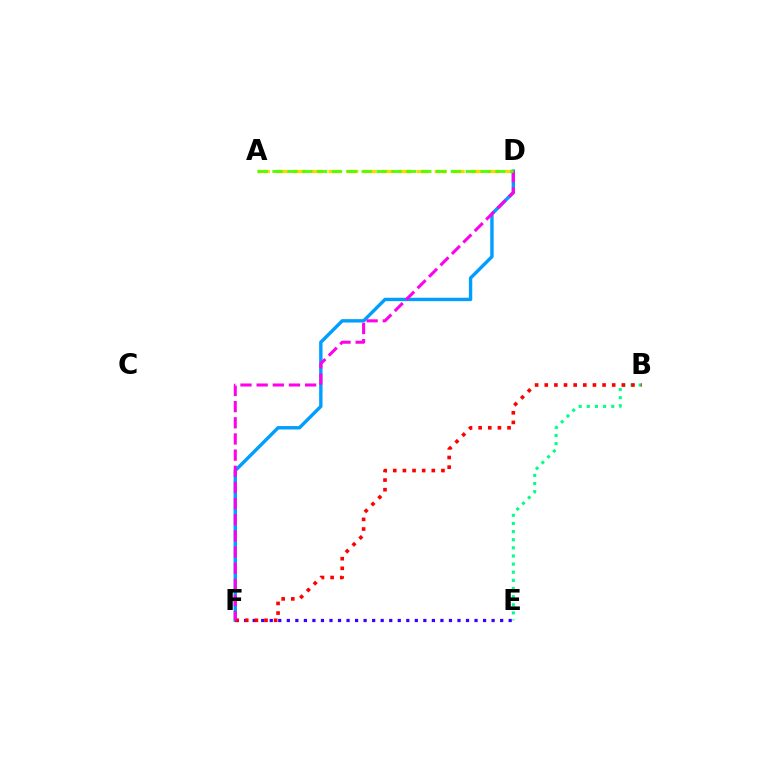{('B', 'E'): [{'color': '#00ff86', 'line_style': 'dotted', 'thickness': 2.21}], ('A', 'D'): [{'color': '#ffd500', 'line_style': 'dashed', 'thickness': 2.41}, {'color': '#4fff00', 'line_style': 'dashed', 'thickness': 2.02}], ('D', 'F'): [{'color': '#009eff', 'line_style': 'solid', 'thickness': 2.44}, {'color': '#ff00ed', 'line_style': 'dashed', 'thickness': 2.2}], ('E', 'F'): [{'color': '#3700ff', 'line_style': 'dotted', 'thickness': 2.32}], ('B', 'F'): [{'color': '#ff0000', 'line_style': 'dotted', 'thickness': 2.62}]}